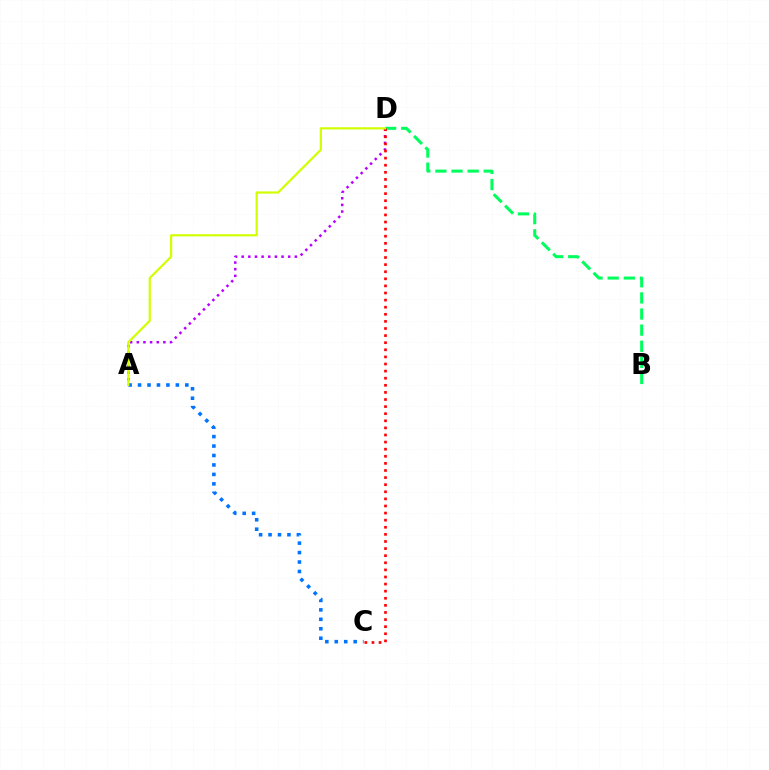{('B', 'D'): [{'color': '#00ff5c', 'line_style': 'dashed', 'thickness': 2.19}], ('A', 'D'): [{'color': '#b900ff', 'line_style': 'dotted', 'thickness': 1.81}, {'color': '#d1ff00', 'line_style': 'solid', 'thickness': 1.58}], ('C', 'D'): [{'color': '#ff0000', 'line_style': 'dotted', 'thickness': 1.93}], ('A', 'C'): [{'color': '#0074ff', 'line_style': 'dotted', 'thickness': 2.57}]}